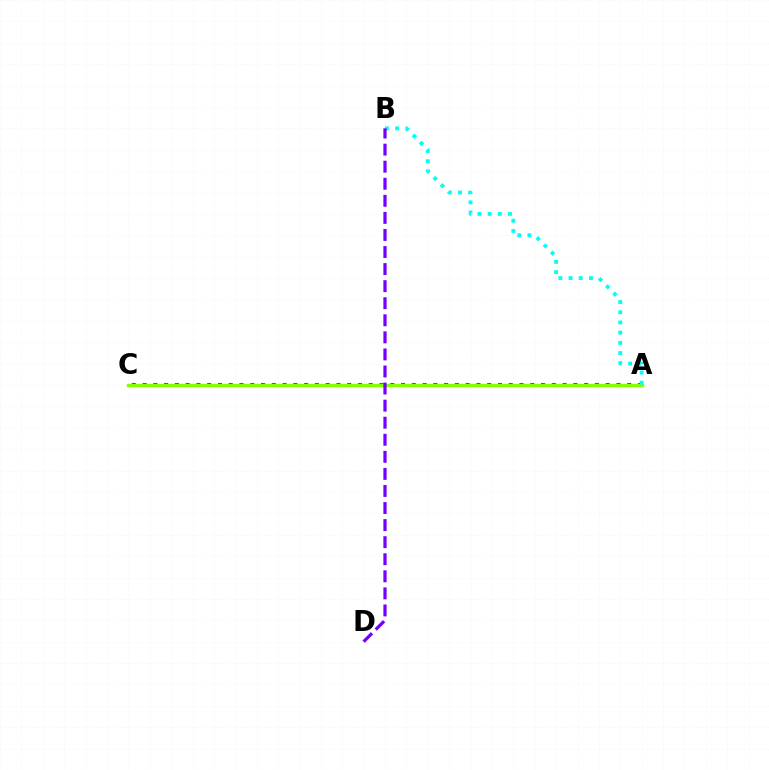{('A', 'C'): [{'color': '#ff0000', 'line_style': 'dotted', 'thickness': 2.93}, {'color': '#84ff00', 'line_style': 'solid', 'thickness': 2.42}], ('A', 'B'): [{'color': '#00fff6', 'line_style': 'dotted', 'thickness': 2.77}], ('B', 'D'): [{'color': '#7200ff', 'line_style': 'dashed', 'thickness': 2.32}]}